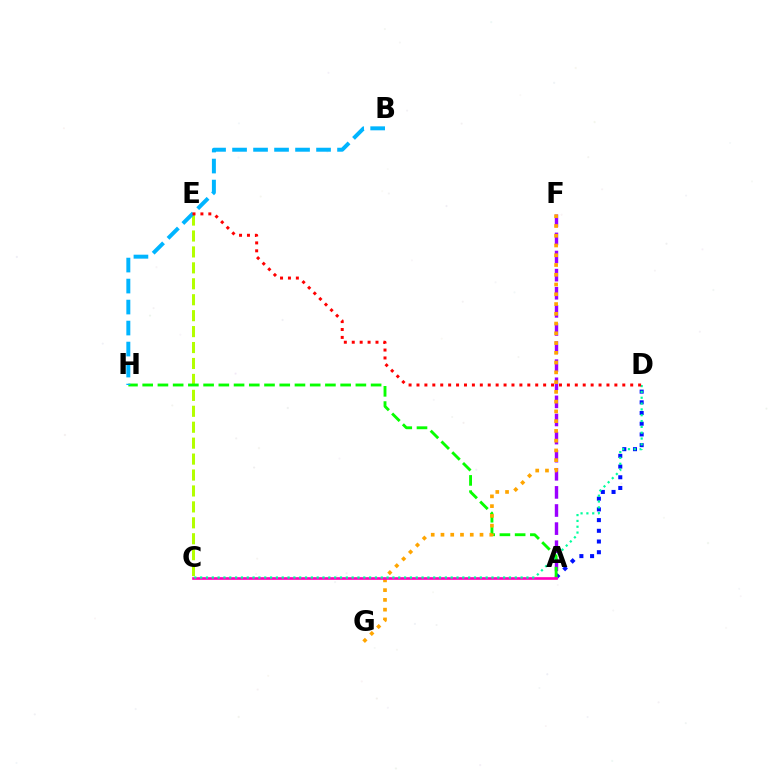{('A', 'D'): [{'color': '#0010ff', 'line_style': 'dotted', 'thickness': 2.91}], ('A', 'F'): [{'color': '#9b00ff', 'line_style': 'dashed', 'thickness': 2.46}], ('C', 'E'): [{'color': '#b3ff00', 'line_style': 'dashed', 'thickness': 2.16}], ('A', 'H'): [{'color': '#08ff00', 'line_style': 'dashed', 'thickness': 2.07}], ('F', 'G'): [{'color': '#ffa500', 'line_style': 'dotted', 'thickness': 2.65}], ('A', 'C'): [{'color': '#ff00bd', 'line_style': 'solid', 'thickness': 1.91}], ('B', 'H'): [{'color': '#00b5ff', 'line_style': 'dashed', 'thickness': 2.85}], ('C', 'D'): [{'color': '#00ff9d', 'line_style': 'dotted', 'thickness': 1.58}], ('D', 'E'): [{'color': '#ff0000', 'line_style': 'dotted', 'thickness': 2.15}]}